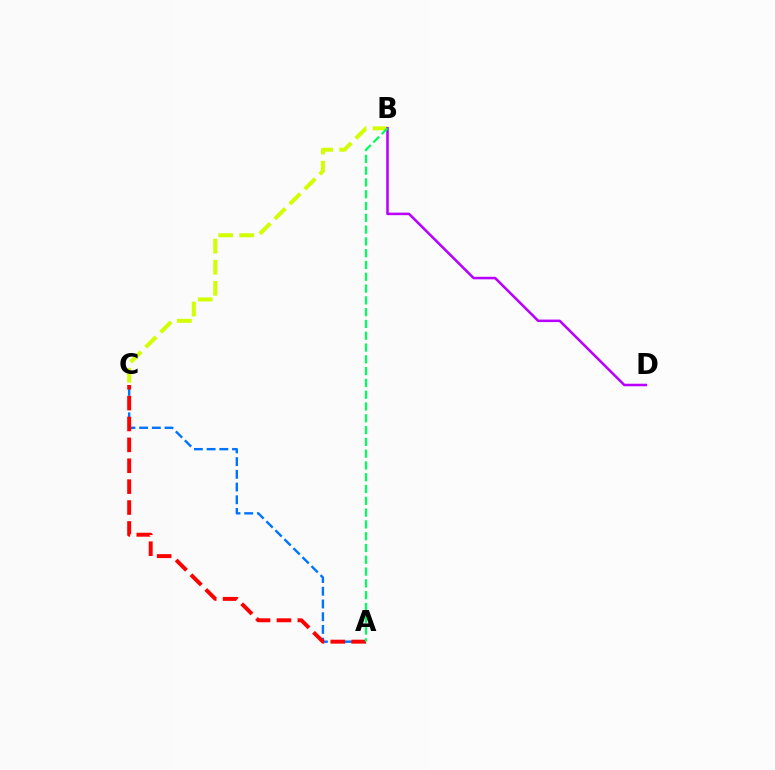{('A', 'C'): [{'color': '#0074ff', 'line_style': 'dashed', 'thickness': 1.73}, {'color': '#ff0000', 'line_style': 'dashed', 'thickness': 2.84}], ('B', 'C'): [{'color': '#d1ff00', 'line_style': 'dashed', 'thickness': 2.87}], ('B', 'D'): [{'color': '#b900ff', 'line_style': 'solid', 'thickness': 1.83}], ('A', 'B'): [{'color': '#00ff5c', 'line_style': 'dashed', 'thickness': 1.6}]}